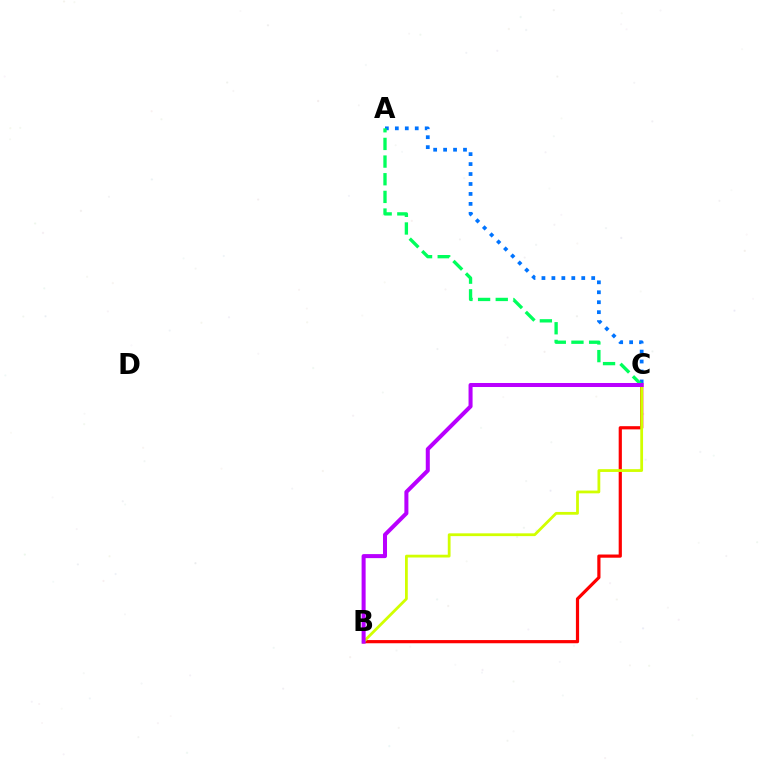{('A', 'C'): [{'color': '#0074ff', 'line_style': 'dotted', 'thickness': 2.7}, {'color': '#00ff5c', 'line_style': 'dashed', 'thickness': 2.4}], ('B', 'C'): [{'color': '#ff0000', 'line_style': 'solid', 'thickness': 2.3}, {'color': '#d1ff00', 'line_style': 'solid', 'thickness': 2.0}, {'color': '#b900ff', 'line_style': 'solid', 'thickness': 2.9}]}